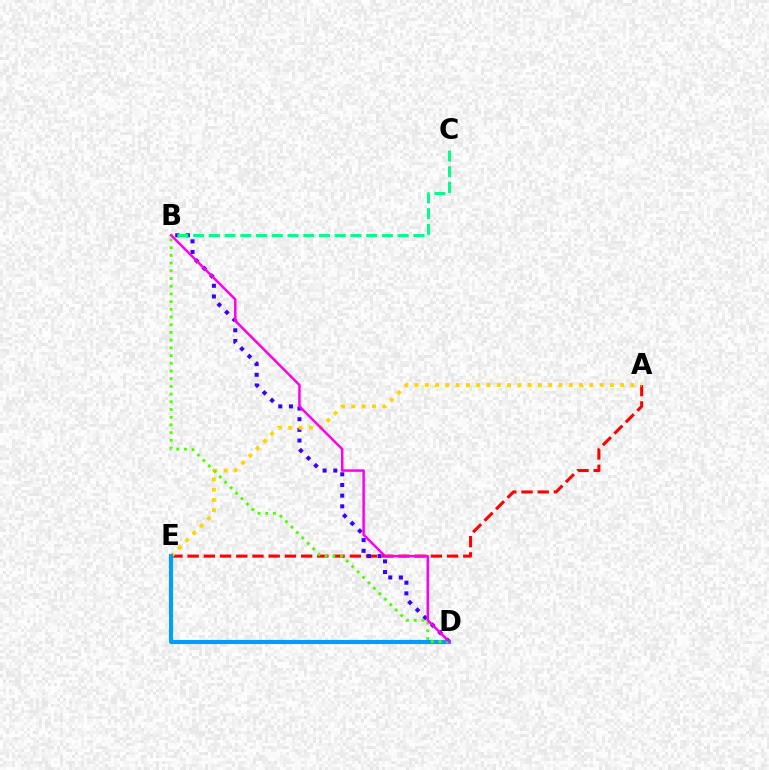{('A', 'E'): [{'color': '#ff0000', 'line_style': 'dashed', 'thickness': 2.2}, {'color': '#ffd500', 'line_style': 'dotted', 'thickness': 2.79}], ('B', 'D'): [{'color': '#3700ff', 'line_style': 'dotted', 'thickness': 2.9}, {'color': '#4fff00', 'line_style': 'dotted', 'thickness': 2.09}, {'color': '#ff00ed', 'line_style': 'solid', 'thickness': 1.81}], ('D', 'E'): [{'color': '#009eff', 'line_style': 'solid', 'thickness': 2.98}], ('B', 'C'): [{'color': '#00ff86', 'line_style': 'dashed', 'thickness': 2.14}]}